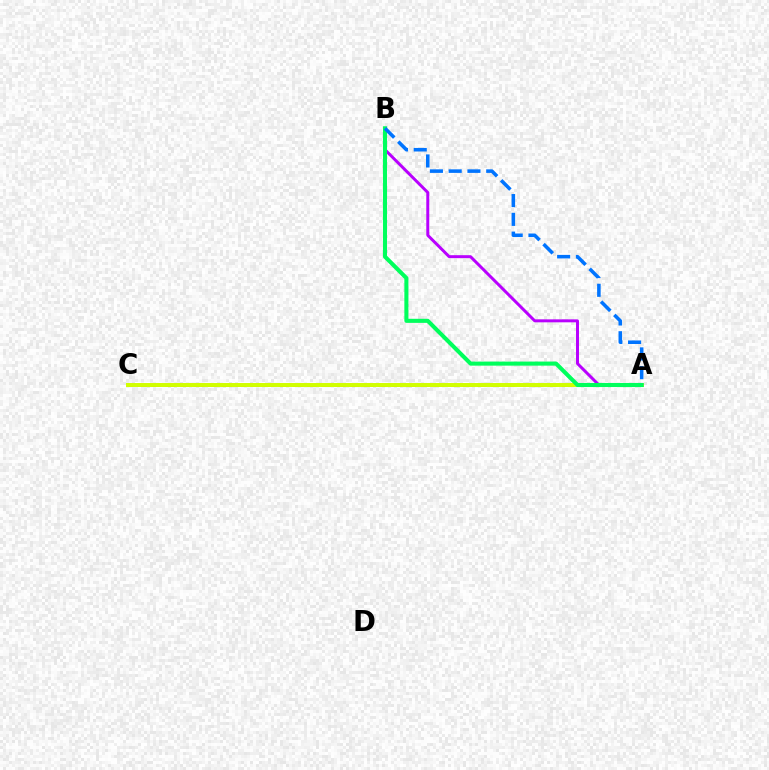{('A', 'C'): [{'color': '#ff0000', 'line_style': 'dashed', 'thickness': 1.92}, {'color': '#d1ff00', 'line_style': 'solid', 'thickness': 2.85}], ('A', 'B'): [{'color': '#b900ff', 'line_style': 'solid', 'thickness': 2.14}, {'color': '#00ff5c', 'line_style': 'solid', 'thickness': 2.93}, {'color': '#0074ff', 'line_style': 'dashed', 'thickness': 2.55}]}